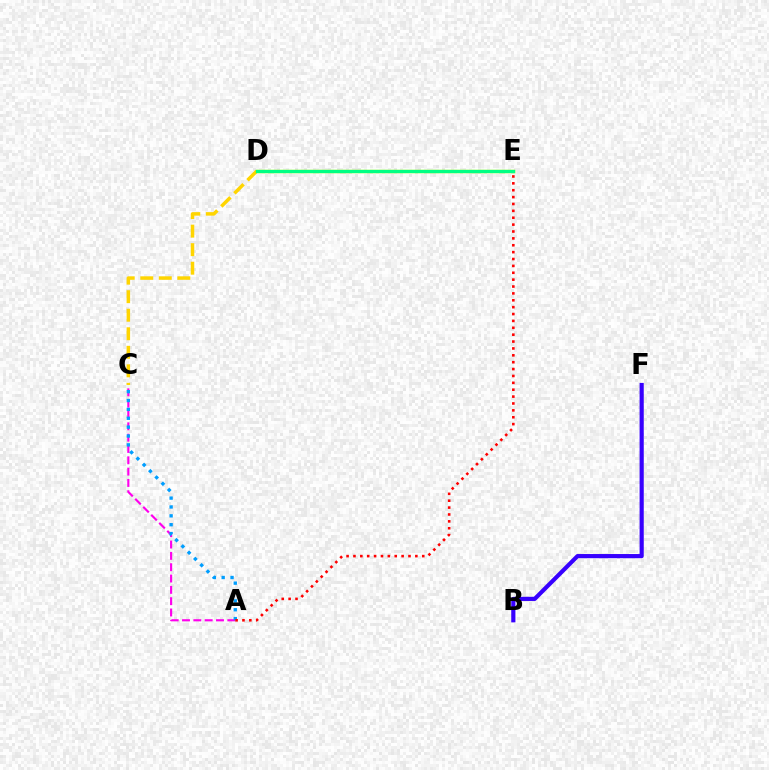{('A', 'C'): [{'color': '#ff00ed', 'line_style': 'dashed', 'thickness': 1.54}, {'color': '#009eff', 'line_style': 'dotted', 'thickness': 2.41}], ('C', 'D'): [{'color': '#ffd500', 'line_style': 'dashed', 'thickness': 2.52}], ('D', 'E'): [{'color': '#4fff00', 'line_style': 'solid', 'thickness': 2.51}, {'color': '#00ff86', 'line_style': 'solid', 'thickness': 2.14}], ('B', 'F'): [{'color': '#3700ff', 'line_style': 'solid', 'thickness': 3.0}], ('A', 'E'): [{'color': '#ff0000', 'line_style': 'dotted', 'thickness': 1.87}]}